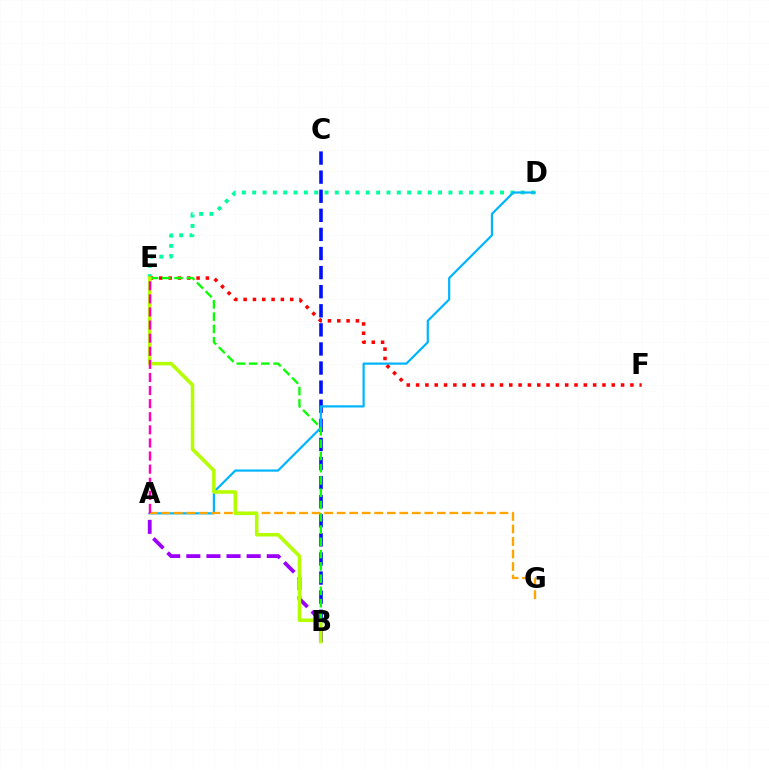{('B', 'C'): [{'color': '#0010ff', 'line_style': 'dashed', 'thickness': 2.59}], ('D', 'E'): [{'color': '#00ff9d', 'line_style': 'dotted', 'thickness': 2.81}], ('A', 'D'): [{'color': '#00b5ff', 'line_style': 'solid', 'thickness': 1.59}], ('E', 'F'): [{'color': '#ff0000', 'line_style': 'dotted', 'thickness': 2.53}], ('A', 'B'): [{'color': '#9b00ff', 'line_style': 'dashed', 'thickness': 2.73}], ('B', 'E'): [{'color': '#08ff00', 'line_style': 'dashed', 'thickness': 1.67}, {'color': '#b3ff00', 'line_style': 'solid', 'thickness': 2.55}], ('A', 'G'): [{'color': '#ffa500', 'line_style': 'dashed', 'thickness': 1.7}], ('A', 'E'): [{'color': '#ff00bd', 'line_style': 'dashed', 'thickness': 1.78}]}